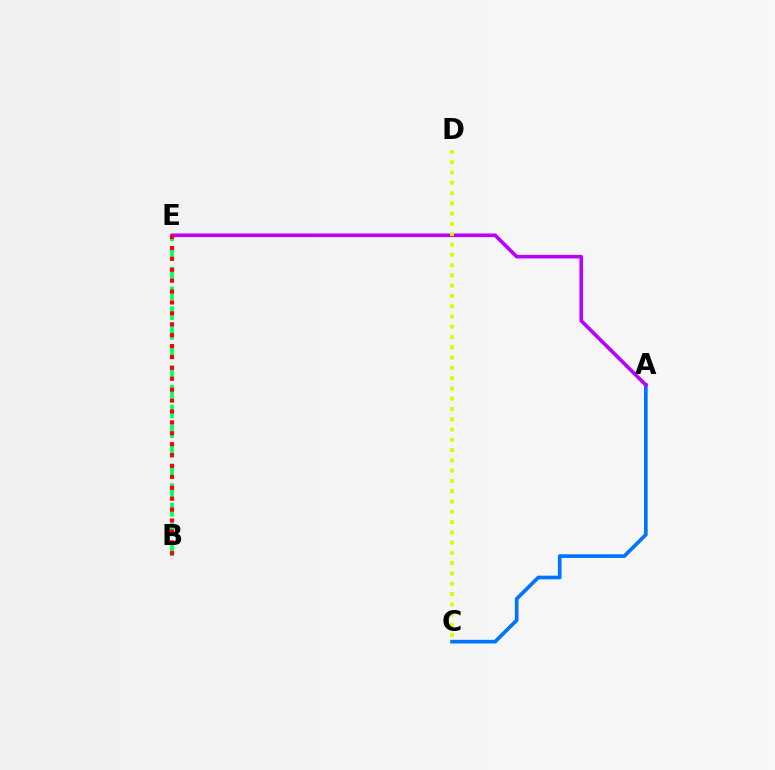{('A', 'C'): [{'color': '#0074ff', 'line_style': 'solid', 'thickness': 2.64}], ('B', 'E'): [{'color': '#00ff5c', 'line_style': 'dashed', 'thickness': 2.67}, {'color': '#ff0000', 'line_style': 'dotted', 'thickness': 2.96}], ('A', 'E'): [{'color': '#b900ff', 'line_style': 'solid', 'thickness': 2.6}], ('C', 'D'): [{'color': '#d1ff00', 'line_style': 'dotted', 'thickness': 2.79}]}